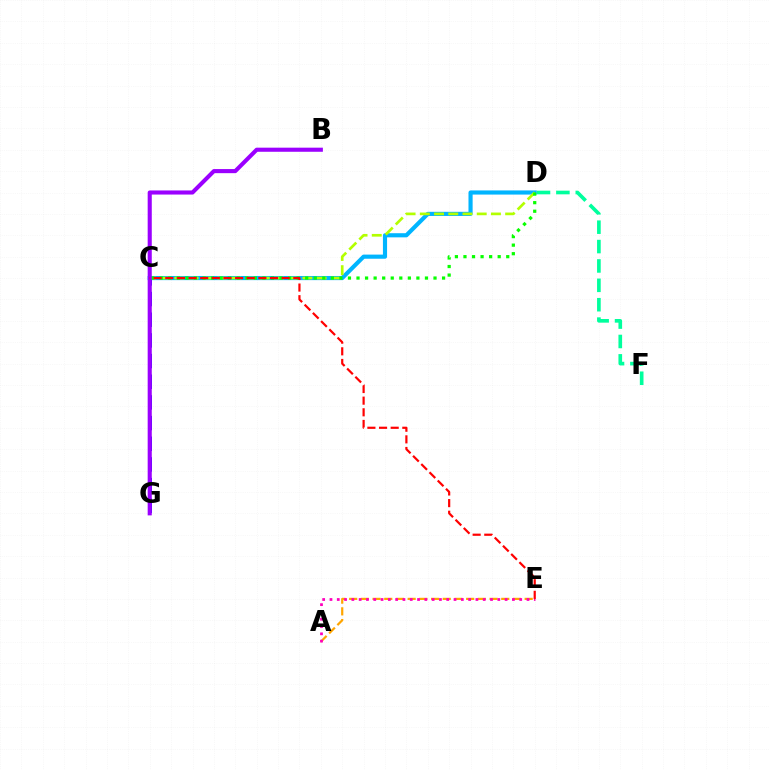{('A', 'E'): [{'color': '#ffa500', 'line_style': 'dashed', 'thickness': 1.59}, {'color': '#ff00bd', 'line_style': 'dotted', 'thickness': 1.98}], ('C', 'D'): [{'color': '#00b5ff', 'line_style': 'solid', 'thickness': 2.98}, {'color': '#b3ff00', 'line_style': 'dashed', 'thickness': 1.93}, {'color': '#08ff00', 'line_style': 'dotted', 'thickness': 2.32}], ('D', 'F'): [{'color': '#00ff9d', 'line_style': 'dashed', 'thickness': 2.63}], ('C', 'G'): [{'color': '#0010ff', 'line_style': 'dashed', 'thickness': 2.81}], ('B', 'G'): [{'color': '#9b00ff', 'line_style': 'solid', 'thickness': 2.95}], ('C', 'E'): [{'color': '#ff0000', 'line_style': 'dashed', 'thickness': 1.58}]}